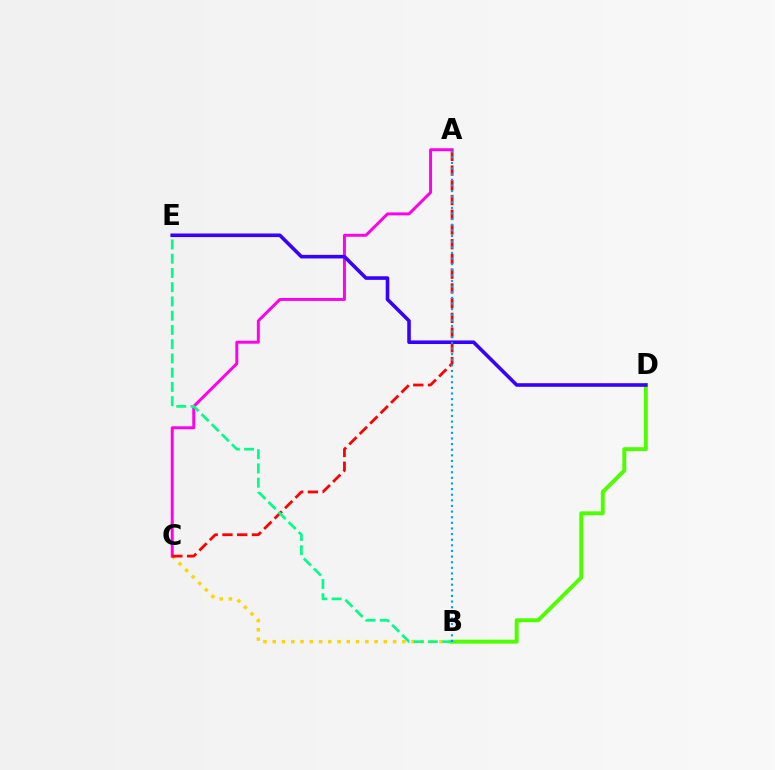{('B', 'C'): [{'color': '#ffd500', 'line_style': 'dotted', 'thickness': 2.52}], ('B', 'D'): [{'color': '#4fff00', 'line_style': 'solid', 'thickness': 2.84}], ('A', 'C'): [{'color': '#ff00ed', 'line_style': 'solid', 'thickness': 2.13}, {'color': '#ff0000', 'line_style': 'dashed', 'thickness': 2.0}], ('D', 'E'): [{'color': '#3700ff', 'line_style': 'solid', 'thickness': 2.58}], ('B', 'E'): [{'color': '#00ff86', 'line_style': 'dashed', 'thickness': 1.94}], ('A', 'B'): [{'color': '#009eff', 'line_style': 'dotted', 'thickness': 1.53}]}